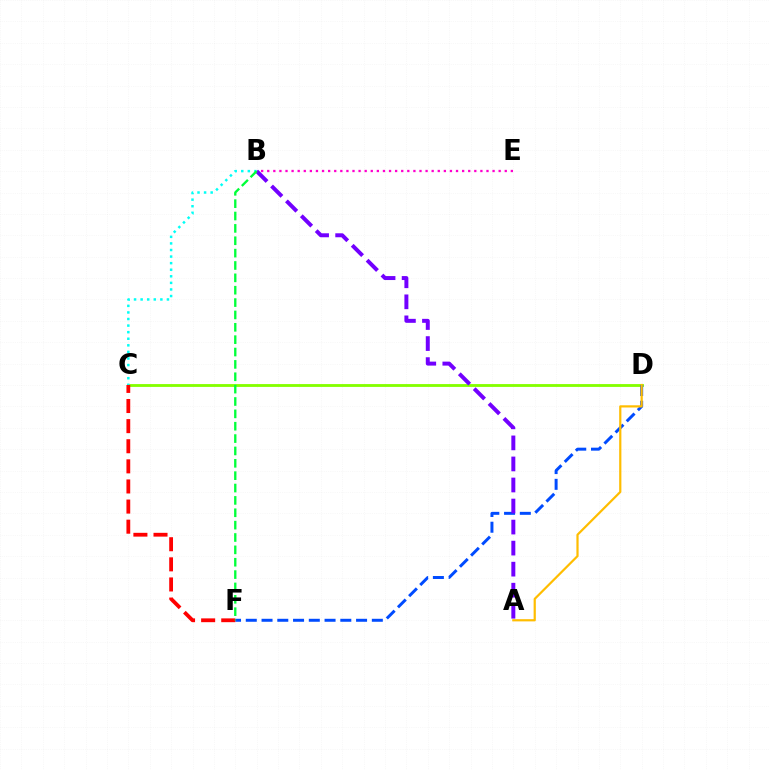{('C', 'D'): [{'color': '#84ff00', 'line_style': 'solid', 'thickness': 2.04}], ('B', 'C'): [{'color': '#00fff6', 'line_style': 'dotted', 'thickness': 1.79}], ('D', 'F'): [{'color': '#004bff', 'line_style': 'dashed', 'thickness': 2.14}], ('B', 'E'): [{'color': '#ff00cf', 'line_style': 'dotted', 'thickness': 1.65}], ('C', 'F'): [{'color': '#ff0000', 'line_style': 'dashed', 'thickness': 2.73}], ('A', 'B'): [{'color': '#7200ff', 'line_style': 'dashed', 'thickness': 2.86}], ('B', 'F'): [{'color': '#00ff39', 'line_style': 'dashed', 'thickness': 1.68}], ('A', 'D'): [{'color': '#ffbd00', 'line_style': 'solid', 'thickness': 1.59}]}